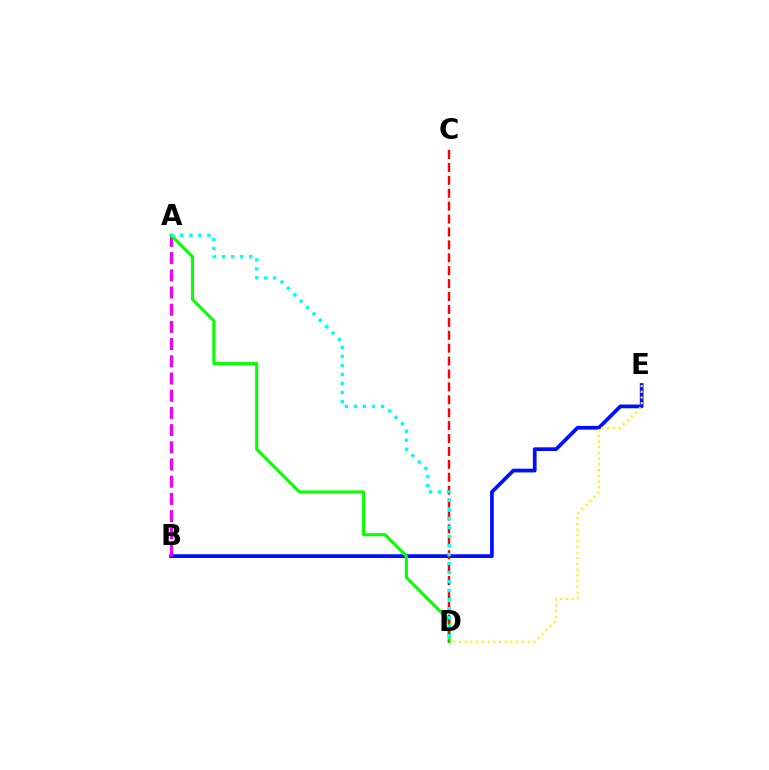{('B', 'E'): [{'color': '#0010ff', 'line_style': 'solid', 'thickness': 2.69}], ('A', 'B'): [{'color': '#ee00ff', 'line_style': 'dashed', 'thickness': 2.34}], ('A', 'D'): [{'color': '#08ff00', 'line_style': 'solid', 'thickness': 2.22}, {'color': '#00fff6', 'line_style': 'dotted', 'thickness': 2.45}], ('C', 'D'): [{'color': '#ff0000', 'line_style': 'dashed', 'thickness': 1.75}], ('D', 'E'): [{'color': '#fcf500', 'line_style': 'dotted', 'thickness': 1.55}]}